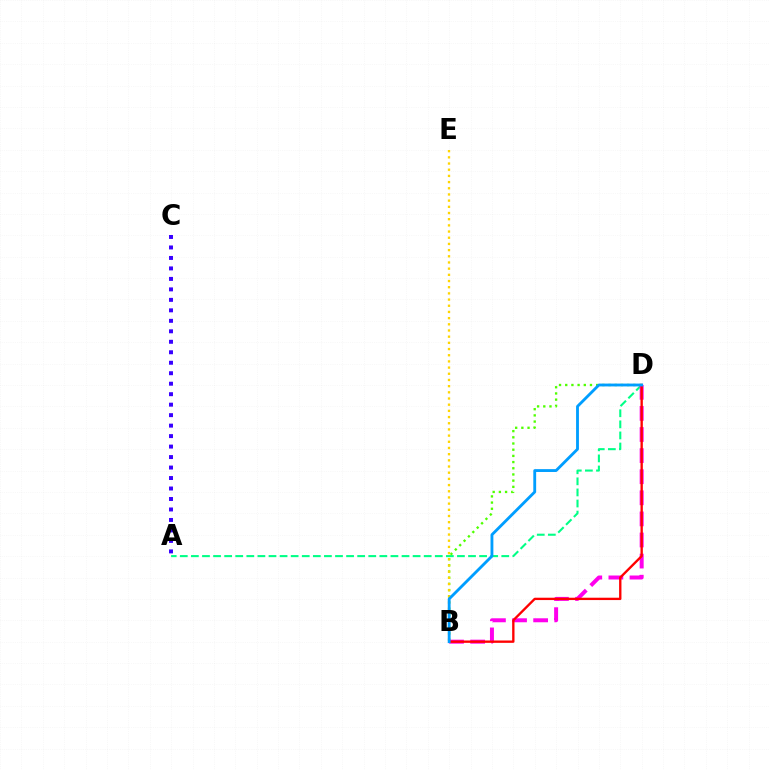{('A', 'D'): [{'color': '#00ff86', 'line_style': 'dashed', 'thickness': 1.51}], ('A', 'C'): [{'color': '#3700ff', 'line_style': 'dotted', 'thickness': 2.85}], ('B', 'D'): [{'color': '#4fff00', 'line_style': 'dotted', 'thickness': 1.68}, {'color': '#ff00ed', 'line_style': 'dashed', 'thickness': 2.87}, {'color': '#ff0000', 'line_style': 'solid', 'thickness': 1.69}, {'color': '#009eff', 'line_style': 'solid', 'thickness': 2.05}], ('B', 'E'): [{'color': '#ffd500', 'line_style': 'dotted', 'thickness': 1.68}]}